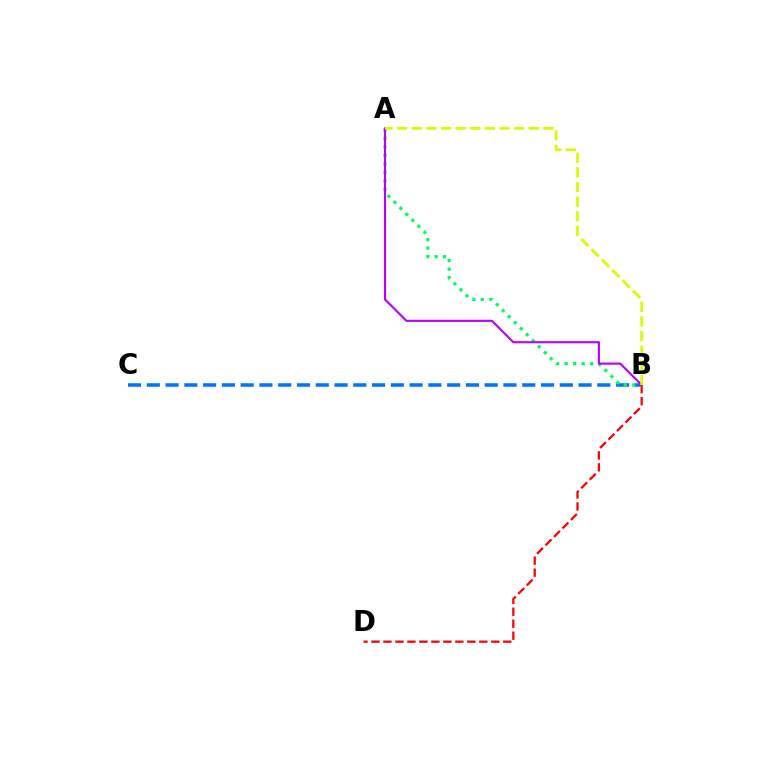{('B', 'C'): [{'color': '#0074ff', 'line_style': 'dashed', 'thickness': 2.55}], ('B', 'D'): [{'color': '#ff0000', 'line_style': 'dashed', 'thickness': 1.63}], ('A', 'B'): [{'color': '#00ff5c', 'line_style': 'dotted', 'thickness': 2.31}, {'color': '#b900ff', 'line_style': 'solid', 'thickness': 1.54}, {'color': '#d1ff00', 'line_style': 'dashed', 'thickness': 1.99}]}